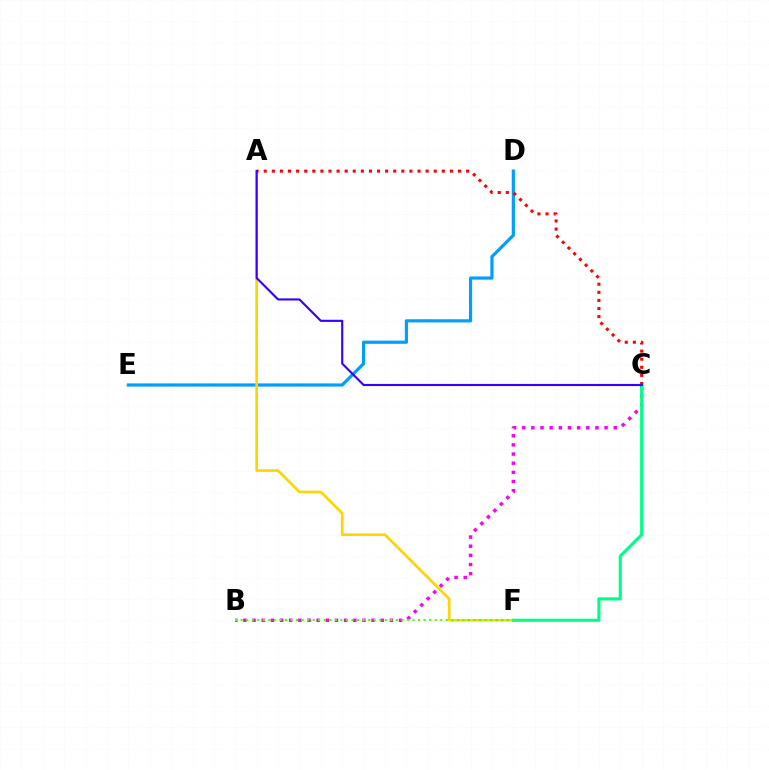{('D', 'E'): [{'color': '#009eff', 'line_style': 'solid', 'thickness': 2.29}], ('A', 'F'): [{'color': '#ffd500', 'line_style': 'solid', 'thickness': 1.92}], ('B', 'C'): [{'color': '#ff00ed', 'line_style': 'dotted', 'thickness': 2.49}], ('C', 'F'): [{'color': '#00ff86', 'line_style': 'solid', 'thickness': 2.24}], ('A', 'C'): [{'color': '#ff0000', 'line_style': 'dotted', 'thickness': 2.2}, {'color': '#3700ff', 'line_style': 'solid', 'thickness': 1.53}], ('B', 'F'): [{'color': '#4fff00', 'line_style': 'dotted', 'thickness': 1.51}]}